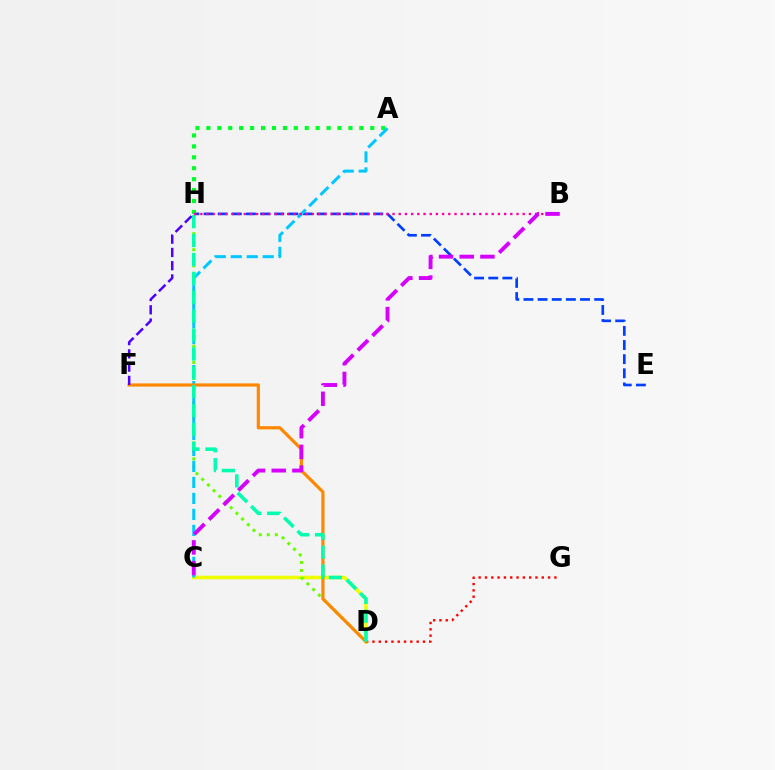{('C', 'D'): [{'color': '#eeff00', 'line_style': 'solid', 'thickness': 2.57}], ('E', 'H'): [{'color': '#003fff', 'line_style': 'dashed', 'thickness': 1.92}], ('D', 'G'): [{'color': '#ff0000', 'line_style': 'dotted', 'thickness': 1.71}], ('D', 'H'): [{'color': '#66ff00', 'line_style': 'dotted', 'thickness': 2.19}, {'color': '#00ffaf', 'line_style': 'dashed', 'thickness': 2.57}], ('A', 'H'): [{'color': '#00ff27', 'line_style': 'dotted', 'thickness': 2.97}], ('A', 'C'): [{'color': '#00c7ff', 'line_style': 'dashed', 'thickness': 2.17}], ('D', 'F'): [{'color': '#ff8800', 'line_style': 'solid', 'thickness': 2.3}], ('B', 'H'): [{'color': '#ff00a0', 'line_style': 'dotted', 'thickness': 1.68}], ('B', 'C'): [{'color': '#d600ff', 'line_style': 'dashed', 'thickness': 2.81}], ('F', 'H'): [{'color': '#4f00ff', 'line_style': 'dashed', 'thickness': 1.8}]}